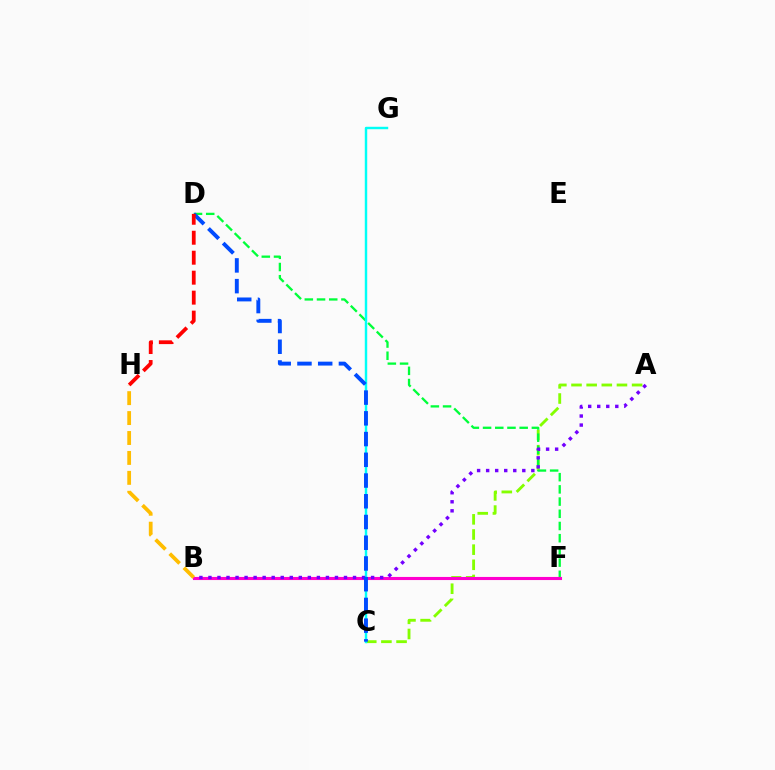{('A', 'C'): [{'color': '#84ff00', 'line_style': 'dashed', 'thickness': 2.06}], ('D', 'F'): [{'color': '#00ff39', 'line_style': 'dashed', 'thickness': 1.66}], ('C', 'G'): [{'color': '#00fff6', 'line_style': 'solid', 'thickness': 1.75}], ('B', 'F'): [{'color': '#ff00cf', 'line_style': 'solid', 'thickness': 2.23}], ('B', 'H'): [{'color': '#ffbd00', 'line_style': 'dashed', 'thickness': 2.71}], ('A', 'B'): [{'color': '#7200ff', 'line_style': 'dotted', 'thickness': 2.46}], ('C', 'D'): [{'color': '#004bff', 'line_style': 'dashed', 'thickness': 2.82}], ('D', 'H'): [{'color': '#ff0000', 'line_style': 'dashed', 'thickness': 2.71}]}